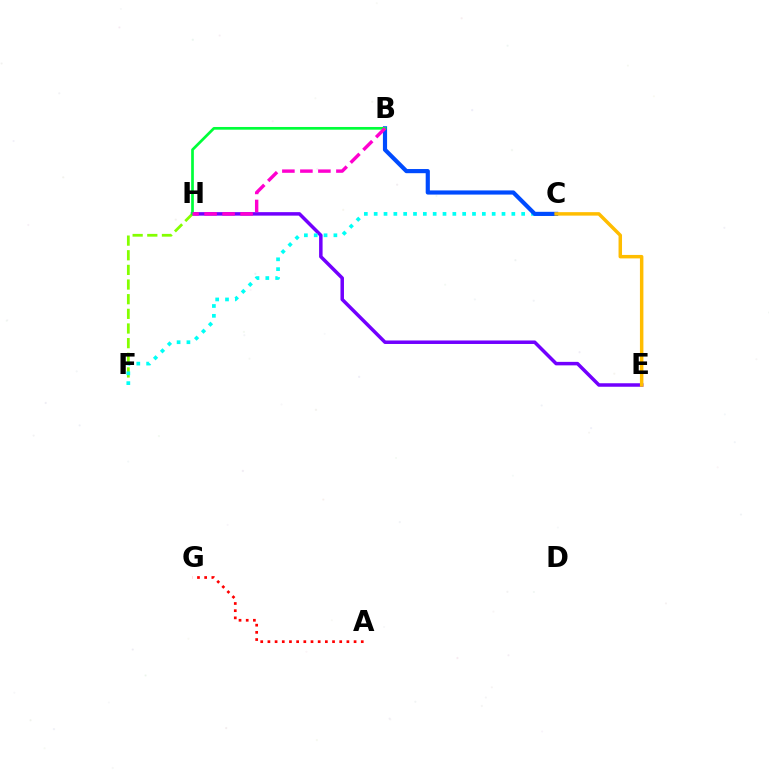{('E', 'H'): [{'color': '#7200ff', 'line_style': 'solid', 'thickness': 2.52}], ('F', 'H'): [{'color': '#84ff00', 'line_style': 'dashed', 'thickness': 1.99}], ('C', 'F'): [{'color': '#00fff6', 'line_style': 'dotted', 'thickness': 2.67}], ('B', 'C'): [{'color': '#004bff', 'line_style': 'solid', 'thickness': 3.0}], ('A', 'G'): [{'color': '#ff0000', 'line_style': 'dotted', 'thickness': 1.95}], ('B', 'H'): [{'color': '#00ff39', 'line_style': 'solid', 'thickness': 1.95}, {'color': '#ff00cf', 'line_style': 'dashed', 'thickness': 2.45}], ('C', 'E'): [{'color': '#ffbd00', 'line_style': 'solid', 'thickness': 2.5}]}